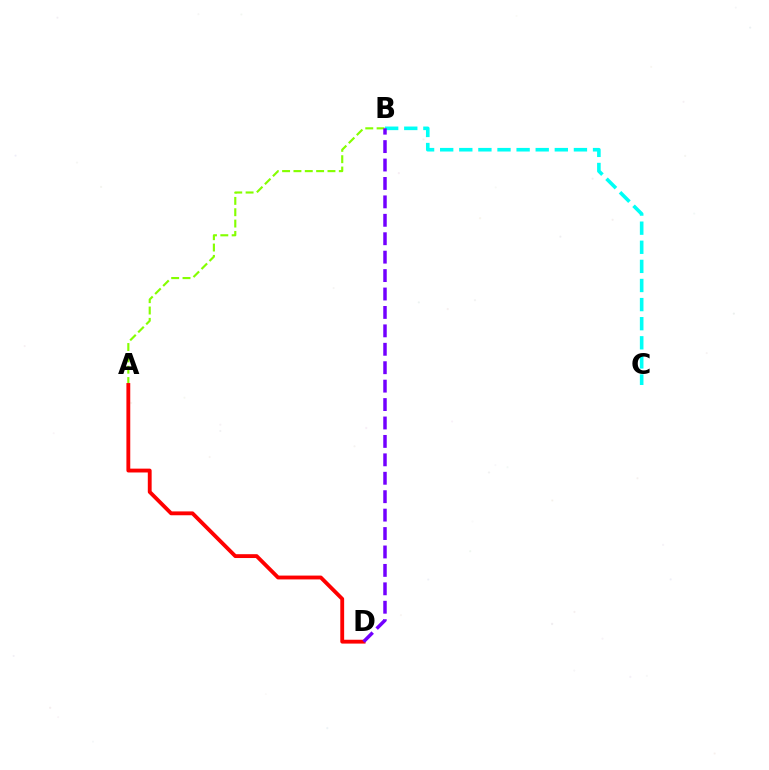{('B', 'C'): [{'color': '#00fff6', 'line_style': 'dashed', 'thickness': 2.6}], ('A', 'B'): [{'color': '#84ff00', 'line_style': 'dashed', 'thickness': 1.54}], ('A', 'D'): [{'color': '#ff0000', 'line_style': 'solid', 'thickness': 2.77}], ('B', 'D'): [{'color': '#7200ff', 'line_style': 'dashed', 'thickness': 2.5}]}